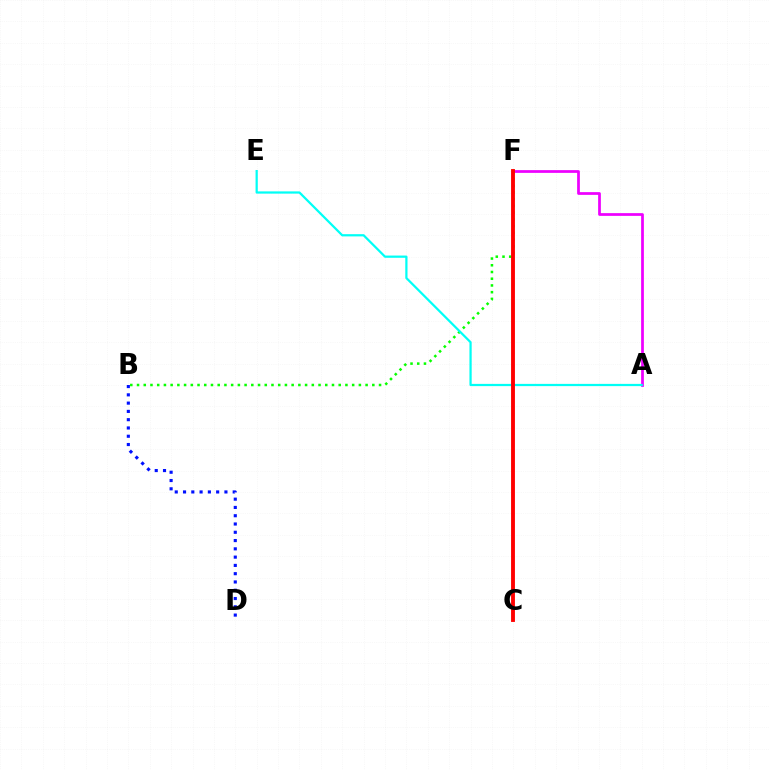{('A', 'F'): [{'color': '#ee00ff', 'line_style': 'solid', 'thickness': 1.97}], ('B', 'D'): [{'color': '#0010ff', 'line_style': 'dotted', 'thickness': 2.25}], ('C', 'F'): [{'color': '#fcf500', 'line_style': 'dotted', 'thickness': 1.68}, {'color': '#ff0000', 'line_style': 'solid', 'thickness': 2.79}], ('B', 'F'): [{'color': '#08ff00', 'line_style': 'dotted', 'thickness': 1.83}], ('A', 'E'): [{'color': '#00fff6', 'line_style': 'solid', 'thickness': 1.61}]}